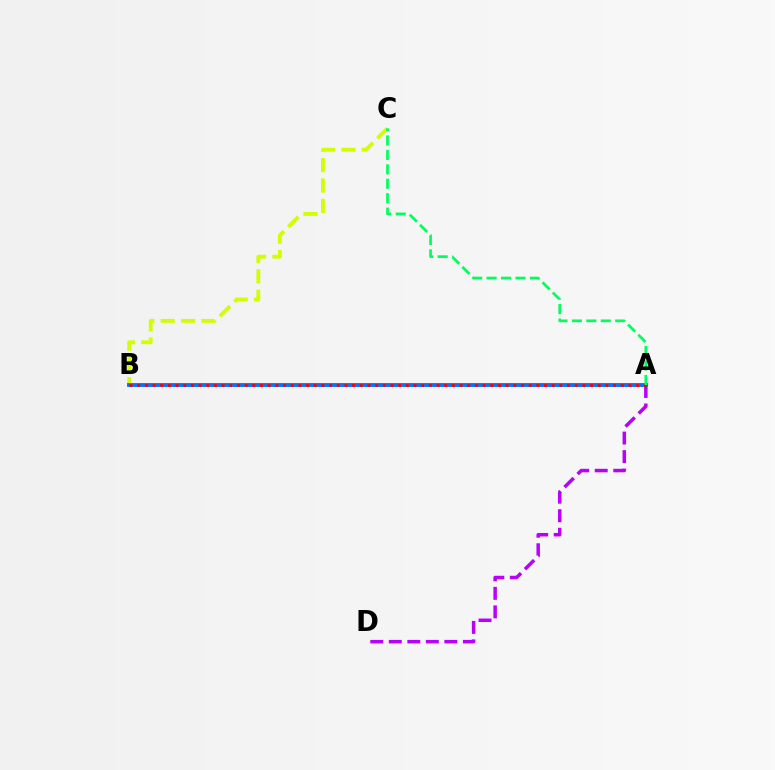{('B', 'C'): [{'color': '#d1ff00', 'line_style': 'dashed', 'thickness': 2.77}], ('A', 'D'): [{'color': '#b900ff', 'line_style': 'dashed', 'thickness': 2.52}], ('A', 'B'): [{'color': '#0074ff', 'line_style': 'solid', 'thickness': 2.78}, {'color': '#ff0000', 'line_style': 'dotted', 'thickness': 2.09}], ('A', 'C'): [{'color': '#00ff5c', 'line_style': 'dashed', 'thickness': 1.96}]}